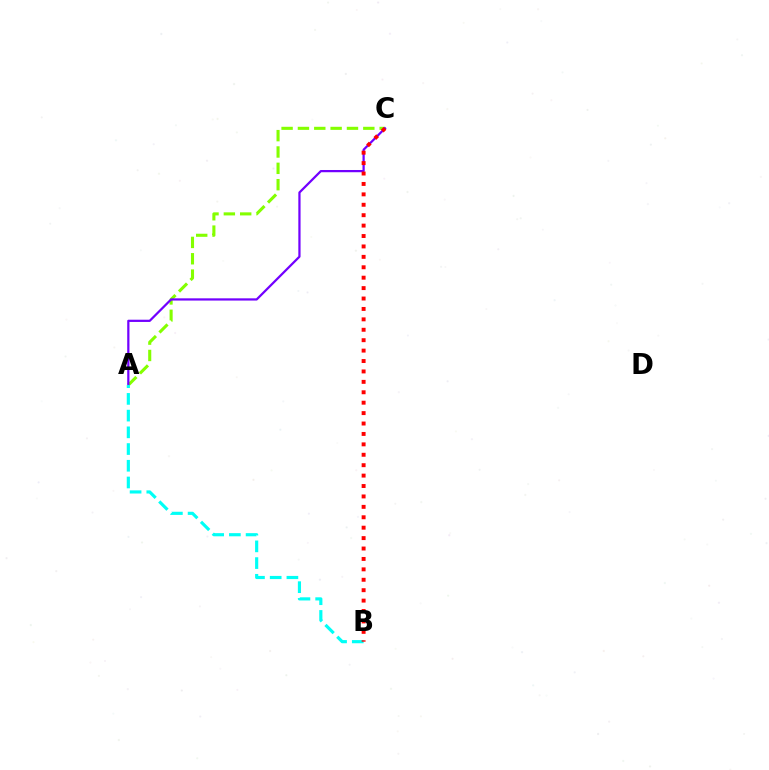{('A', 'C'): [{'color': '#84ff00', 'line_style': 'dashed', 'thickness': 2.22}, {'color': '#7200ff', 'line_style': 'solid', 'thickness': 1.61}], ('A', 'B'): [{'color': '#00fff6', 'line_style': 'dashed', 'thickness': 2.27}], ('B', 'C'): [{'color': '#ff0000', 'line_style': 'dotted', 'thickness': 2.83}]}